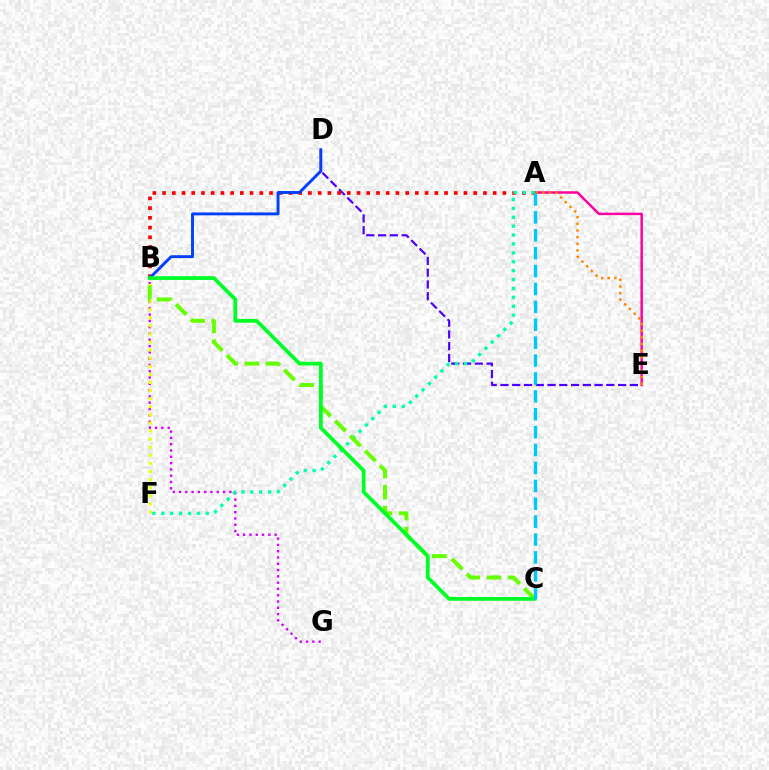{('D', 'E'): [{'color': '#4f00ff', 'line_style': 'dashed', 'thickness': 1.6}], ('A', 'E'): [{'color': '#ff00a0', 'line_style': 'solid', 'thickness': 1.79}, {'color': '#ff8800', 'line_style': 'dotted', 'thickness': 1.8}], ('B', 'G'): [{'color': '#d600ff', 'line_style': 'dotted', 'thickness': 1.71}], ('B', 'F'): [{'color': '#eeff00', 'line_style': 'dotted', 'thickness': 2.2}], ('A', 'B'): [{'color': '#ff0000', 'line_style': 'dotted', 'thickness': 2.64}], ('A', 'F'): [{'color': '#00ffaf', 'line_style': 'dotted', 'thickness': 2.42}], ('B', 'D'): [{'color': '#003fff', 'line_style': 'solid', 'thickness': 2.08}], ('B', 'C'): [{'color': '#66ff00', 'line_style': 'dashed', 'thickness': 2.87}, {'color': '#00ff27', 'line_style': 'solid', 'thickness': 2.71}], ('A', 'C'): [{'color': '#00c7ff', 'line_style': 'dashed', 'thickness': 2.43}]}